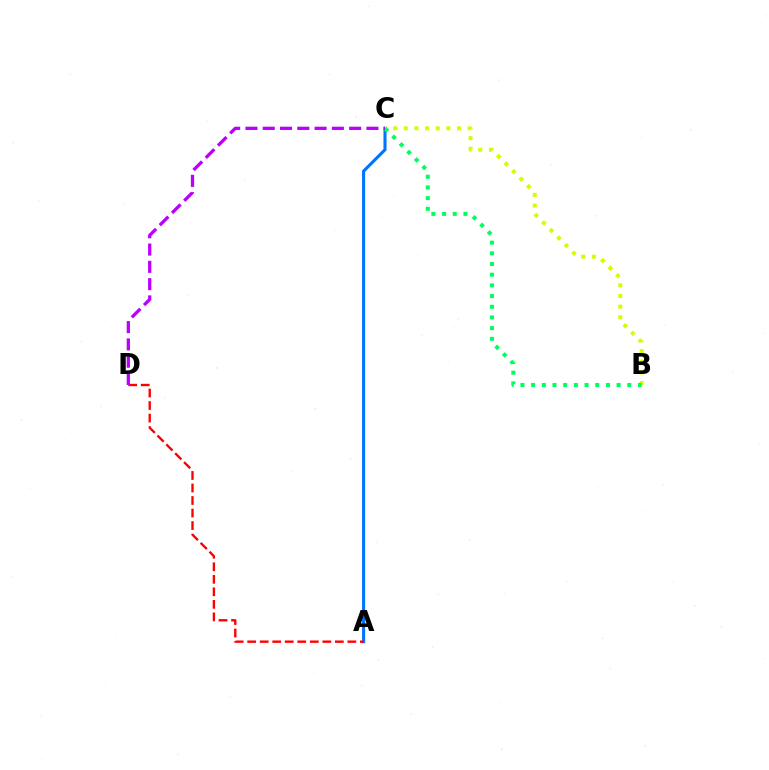{('A', 'C'): [{'color': '#0074ff', 'line_style': 'solid', 'thickness': 2.22}], ('A', 'D'): [{'color': '#ff0000', 'line_style': 'dashed', 'thickness': 1.7}], ('B', 'C'): [{'color': '#d1ff00', 'line_style': 'dotted', 'thickness': 2.89}, {'color': '#00ff5c', 'line_style': 'dotted', 'thickness': 2.9}], ('C', 'D'): [{'color': '#b900ff', 'line_style': 'dashed', 'thickness': 2.35}]}